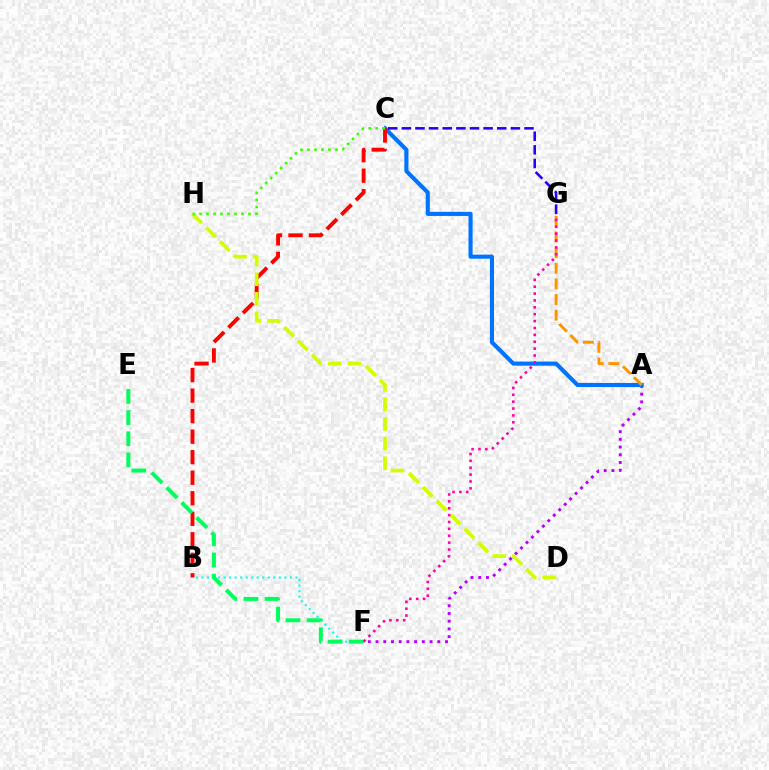{('A', 'F'): [{'color': '#b900ff', 'line_style': 'dotted', 'thickness': 2.1}], ('A', 'C'): [{'color': '#0074ff', 'line_style': 'solid', 'thickness': 2.97}], ('B', 'C'): [{'color': '#ff0000', 'line_style': 'dashed', 'thickness': 2.79}], ('C', 'G'): [{'color': '#2500ff', 'line_style': 'dashed', 'thickness': 1.85}], ('B', 'F'): [{'color': '#00fff6', 'line_style': 'dotted', 'thickness': 1.5}], ('E', 'F'): [{'color': '#00ff5c', 'line_style': 'dashed', 'thickness': 2.87}], ('D', 'H'): [{'color': '#d1ff00', 'line_style': 'dashed', 'thickness': 2.67}], ('C', 'H'): [{'color': '#3dff00', 'line_style': 'dotted', 'thickness': 1.9}], ('A', 'G'): [{'color': '#ff9400', 'line_style': 'dashed', 'thickness': 2.12}], ('F', 'G'): [{'color': '#ff00ac', 'line_style': 'dotted', 'thickness': 1.87}]}